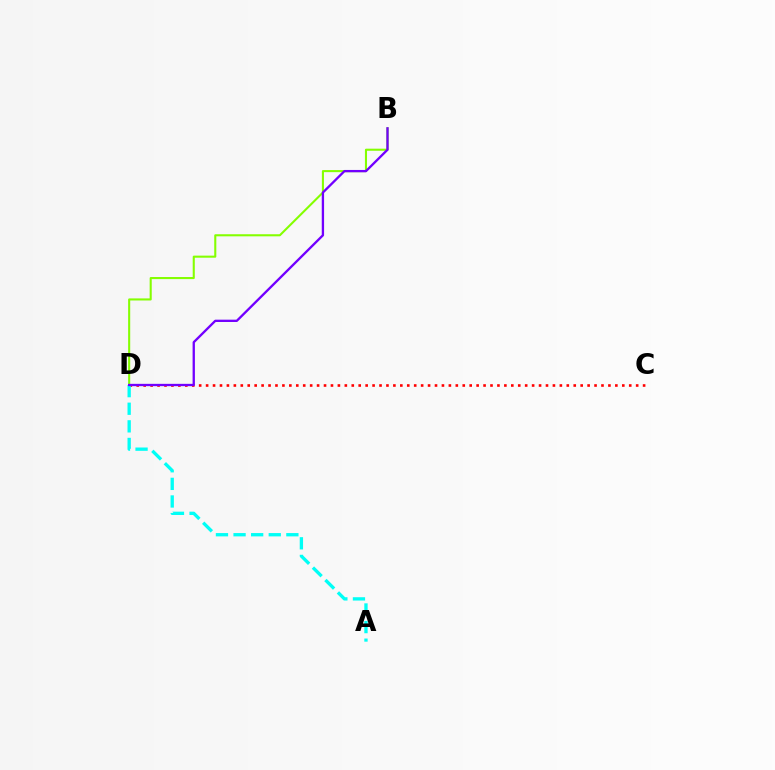{('C', 'D'): [{'color': '#ff0000', 'line_style': 'dotted', 'thickness': 1.88}], ('B', 'D'): [{'color': '#84ff00', 'line_style': 'solid', 'thickness': 1.5}, {'color': '#7200ff', 'line_style': 'solid', 'thickness': 1.67}], ('A', 'D'): [{'color': '#00fff6', 'line_style': 'dashed', 'thickness': 2.39}]}